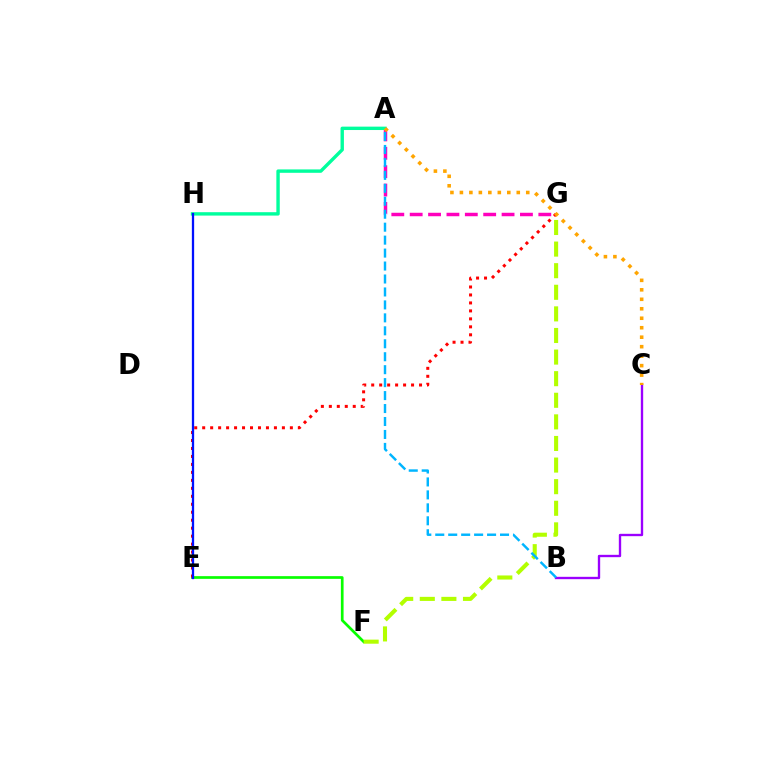{('E', 'F'): [{'color': '#08ff00', 'line_style': 'solid', 'thickness': 1.95}], ('A', 'G'): [{'color': '#ff00bd', 'line_style': 'dashed', 'thickness': 2.5}], ('E', 'G'): [{'color': '#ff0000', 'line_style': 'dotted', 'thickness': 2.17}], ('A', 'H'): [{'color': '#00ff9d', 'line_style': 'solid', 'thickness': 2.44}], ('F', 'G'): [{'color': '#b3ff00', 'line_style': 'dashed', 'thickness': 2.93}], ('E', 'H'): [{'color': '#0010ff', 'line_style': 'solid', 'thickness': 1.65}], ('B', 'C'): [{'color': '#9b00ff', 'line_style': 'solid', 'thickness': 1.69}], ('A', 'B'): [{'color': '#00b5ff', 'line_style': 'dashed', 'thickness': 1.76}], ('A', 'C'): [{'color': '#ffa500', 'line_style': 'dotted', 'thickness': 2.57}]}